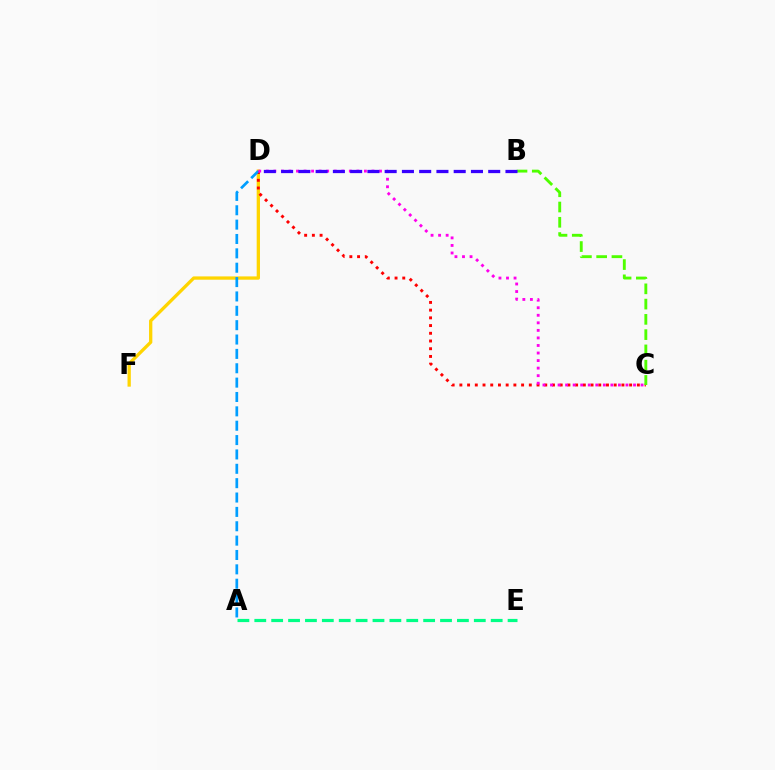{('D', 'F'): [{'color': '#ffd500', 'line_style': 'solid', 'thickness': 2.37}], ('C', 'D'): [{'color': '#ff0000', 'line_style': 'dotted', 'thickness': 2.1}, {'color': '#ff00ed', 'line_style': 'dotted', 'thickness': 2.05}], ('A', 'E'): [{'color': '#00ff86', 'line_style': 'dashed', 'thickness': 2.29}], ('B', 'C'): [{'color': '#4fff00', 'line_style': 'dashed', 'thickness': 2.07}], ('A', 'D'): [{'color': '#009eff', 'line_style': 'dashed', 'thickness': 1.95}], ('B', 'D'): [{'color': '#3700ff', 'line_style': 'dashed', 'thickness': 2.34}]}